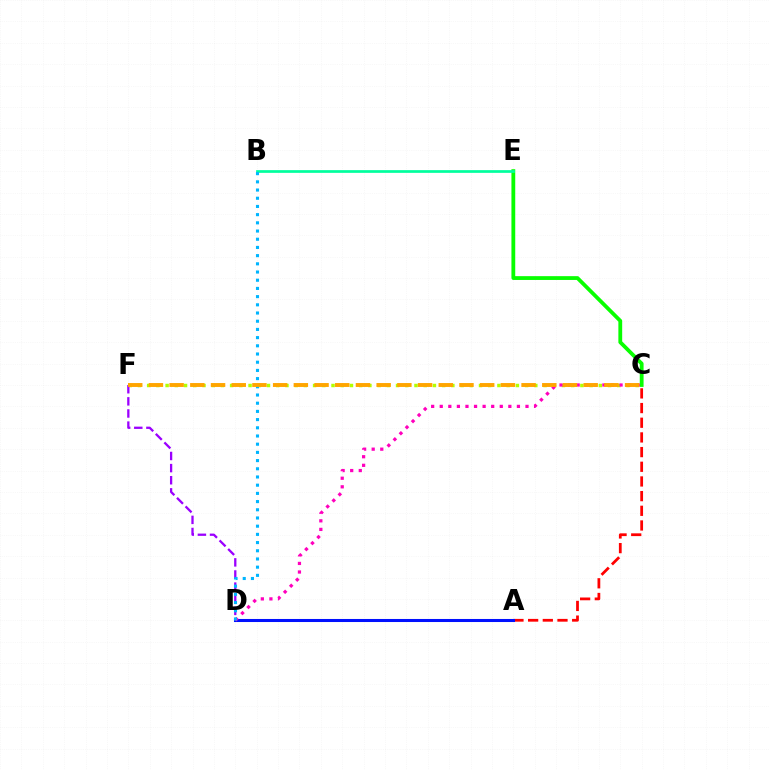{('A', 'C'): [{'color': '#ff0000', 'line_style': 'dashed', 'thickness': 1.99}], ('C', 'E'): [{'color': '#08ff00', 'line_style': 'solid', 'thickness': 2.74}], ('A', 'D'): [{'color': '#0010ff', 'line_style': 'solid', 'thickness': 2.2}], ('C', 'F'): [{'color': '#b3ff00', 'line_style': 'dotted', 'thickness': 2.5}, {'color': '#ffa500', 'line_style': 'dashed', 'thickness': 2.81}], ('D', 'F'): [{'color': '#9b00ff', 'line_style': 'dashed', 'thickness': 1.65}], ('C', 'D'): [{'color': '#ff00bd', 'line_style': 'dotted', 'thickness': 2.33}], ('B', 'E'): [{'color': '#00ff9d', 'line_style': 'solid', 'thickness': 1.95}], ('B', 'D'): [{'color': '#00b5ff', 'line_style': 'dotted', 'thickness': 2.23}]}